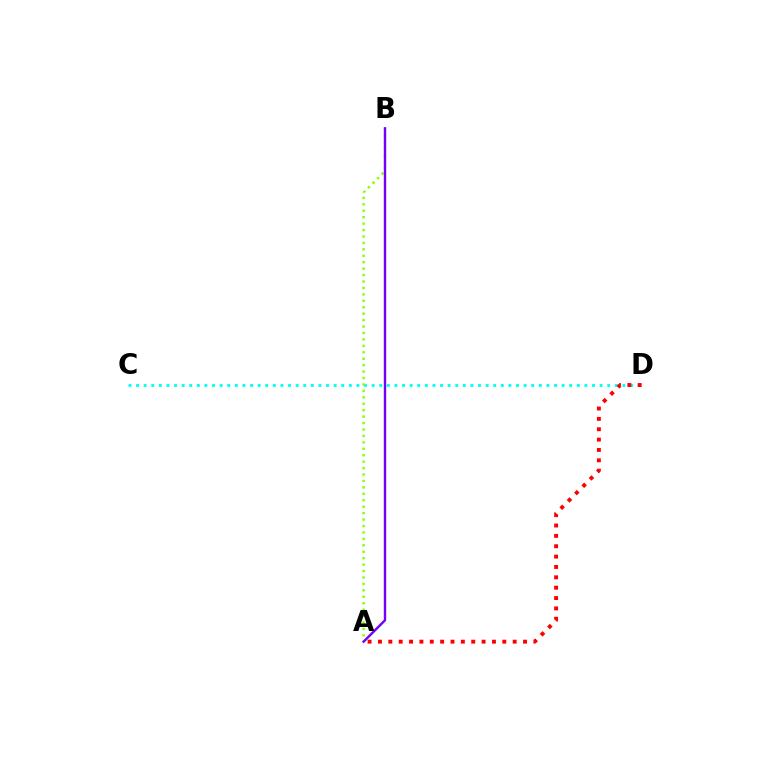{('C', 'D'): [{'color': '#00fff6', 'line_style': 'dotted', 'thickness': 2.06}], ('A', 'B'): [{'color': '#84ff00', 'line_style': 'dotted', 'thickness': 1.75}, {'color': '#7200ff', 'line_style': 'solid', 'thickness': 1.72}], ('A', 'D'): [{'color': '#ff0000', 'line_style': 'dotted', 'thickness': 2.82}]}